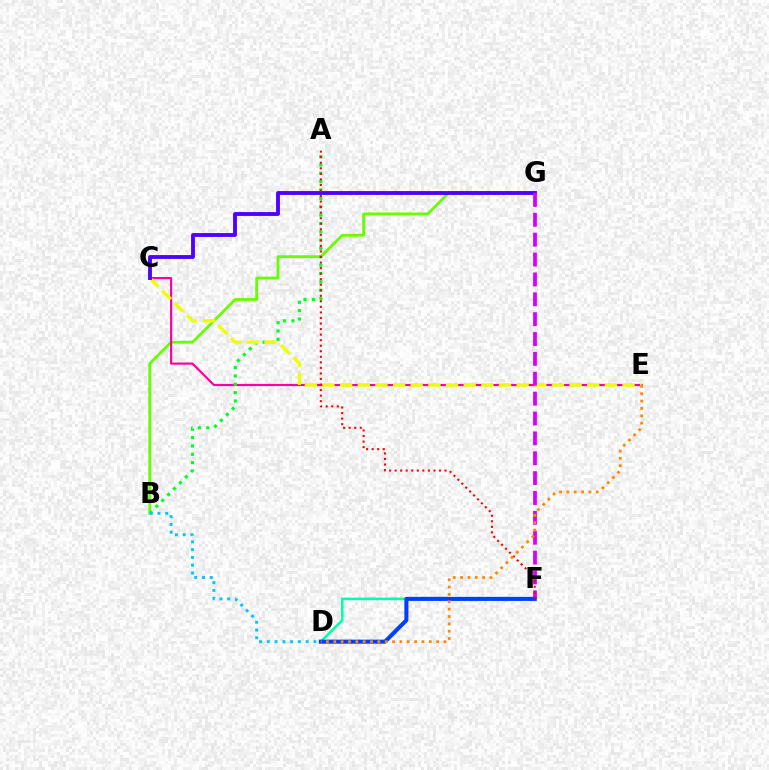{('B', 'G'): [{'color': '#66ff00', 'line_style': 'solid', 'thickness': 2.01}], ('C', 'E'): [{'color': '#ff00a0', 'line_style': 'solid', 'thickness': 1.57}, {'color': '#eeff00', 'line_style': 'dashed', 'thickness': 2.4}], ('A', 'B'): [{'color': '#00ff27', 'line_style': 'dotted', 'thickness': 2.27}], ('D', 'F'): [{'color': '#00ffaf', 'line_style': 'solid', 'thickness': 1.86}, {'color': '#003fff', 'line_style': 'solid', 'thickness': 2.92}], ('C', 'G'): [{'color': '#4f00ff', 'line_style': 'solid', 'thickness': 2.77}], ('F', 'G'): [{'color': '#d600ff', 'line_style': 'dashed', 'thickness': 2.7}], ('A', 'F'): [{'color': '#ff0000', 'line_style': 'dotted', 'thickness': 1.51}], ('D', 'E'): [{'color': '#ff8800', 'line_style': 'dotted', 'thickness': 2.0}], ('B', 'D'): [{'color': '#00c7ff', 'line_style': 'dotted', 'thickness': 2.11}]}